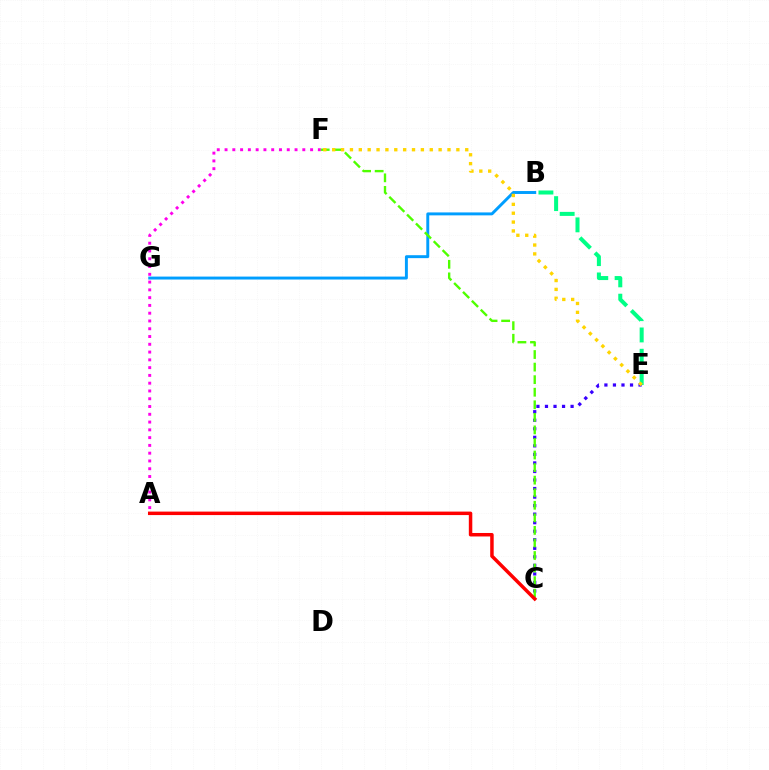{('B', 'G'): [{'color': '#009eff', 'line_style': 'solid', 'thickness': 2.11}], ('B', 'E'): [{'color': '#00ff86', 'line_style': 'dashed', 'thickness': 2.9}], ('A', 'F'): [{'color': '#ff00ed', 'line_style': 'dotted', 'thickness': 2.11}], ('C', 'E'): [{'color': '#3700ff', 'line_style': 'dotted', 'thickness': 2.32}], ('C', 'F'): [{'color': '#4fff00', 'line_style': 'dashed', 'thickness': 1.71}], ('E', 'F'): [{'color': '#ffd500', 'line_style': 'dotted', 'thickness': 2.41}], ('A', 'C'): [{'color': '#ff0000', 'line_style': 'solid', 'thickness': 2.51}]}